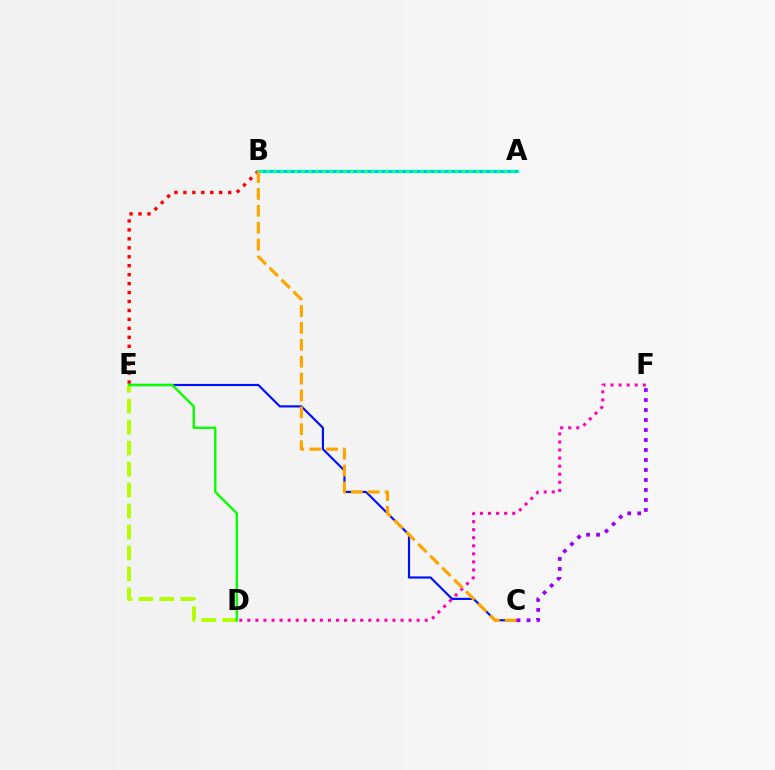{('C', 'E'): [{'color': '#0010ff', 'line_style': 'solid', 'thickness': 1.55}], ('D', 'F'): [{'color': '#ff00bd', 'line_style': 'dotted', 'thickness': 2.19}], ('B', 'E'): [{'color': '#ff0000', 'line_style': 'dotted', 'thickness': 2.43}], ('A', 'B'): [{'color': '#00ff9d', 'line_style': 'solid', 'thickness': 2.41}, {'color': '#00b5ff', 'line_style': 'dotted', 'thickness': 1.9}], ('D', 'E'): [{'color': '#b3ff00', 'line_style': 'dashed', 'thickness': 2.85}, {'color': '#08ff00', 'line_style': 'solid', 'thickness': 1.71}], ('B', 'C'): [{'color': '#ffa500', 'line_style': 'dashed', 'thickness': 2.29}], ('C', 'F'): [{'color': '#9b00ff', 'line_style': 'dotted', 'thickness': 2.72}]}